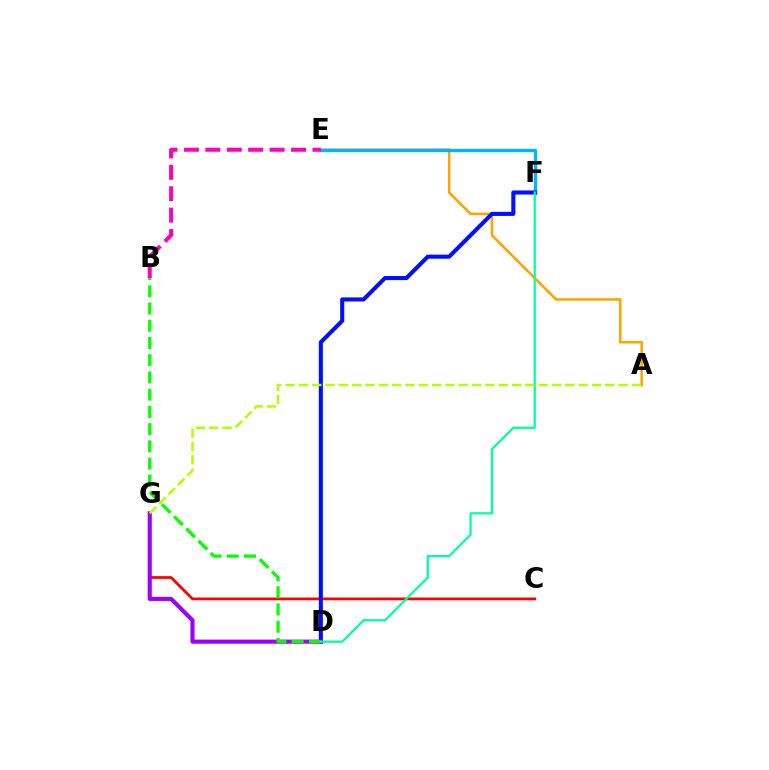{('A', 'E'): [{'color': '#ffa500', 'line_style': 'solid', 'thickness': 1.85}], ('E', 'F'): [{'color': '#00b5ff', 'line_style': 'solid', 'thickness': 2.42}], ('C', 'G'): [{'color': '#ff0000', 'line_style': 'solid', 'thickness': 1.98}], ('D', 'F'): [{'color': '#0010ff', 'line_style': 'solid', 'thickness': 2.93}, {'color': '#00ff9d', 'line_style': 'solid', 'thickness': 1.6}], ('D', 'G'): [{'color': '#9b00ff', 'line_style': 'solid', 'thickness': 2.97}], ('B', 'D'): [{'color': '#08ff00', 'line_style': 'dashed', 'thickness': 2.34}], ('B', 'E'): [{'color': '#ff00bd', 'line_style': 'dashed', 'thickness': 2.91}], ('A', 'G'): [{'color': '#b3ff00', 'line_style': 'dashed', 'thickness': 1.81}]}